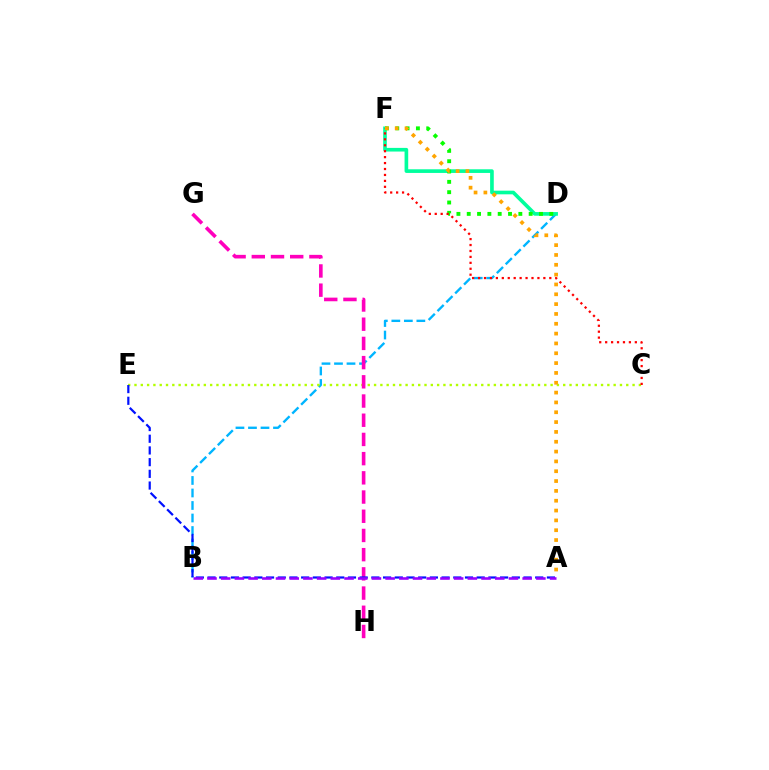{('B', 'D'): [{'color': '#00b5ff', 'line_style': 'dashed', 'thickness': 1.7}], ('D', 'F'): [{'color': '#00ff9d', 'line_style': 'solid', 'thickness': 2.63}, {'color': '#08ff00', 'line_style': 'dotted', 'thickness': 2.8}], ('C', 'E'): [{'color': '#b3ff00', 'line_style': 'dotted', 'thickness': 1.71}], ('G', 'H'): [{'color': '#ff00bd', 'line_style': 'dashed', 'thickness': 2.61}], ('C', 'F'): [{'color': '#ff0000', 'line_style': 'dotted', 'thickness': 1.61}], ('A', 'E'): [{'color': '#0010ff', 'line_style': 'dashed', 'thickness': 1.59}], ('A', 'F'): [{'color': '#ffa500', 'line_style': 'dotted', 'thickness': 2.67}], ('A', 'B'): [{'color': '#9b00ff', 'line_style': 'dashed', 'thickness': 1.86}]}